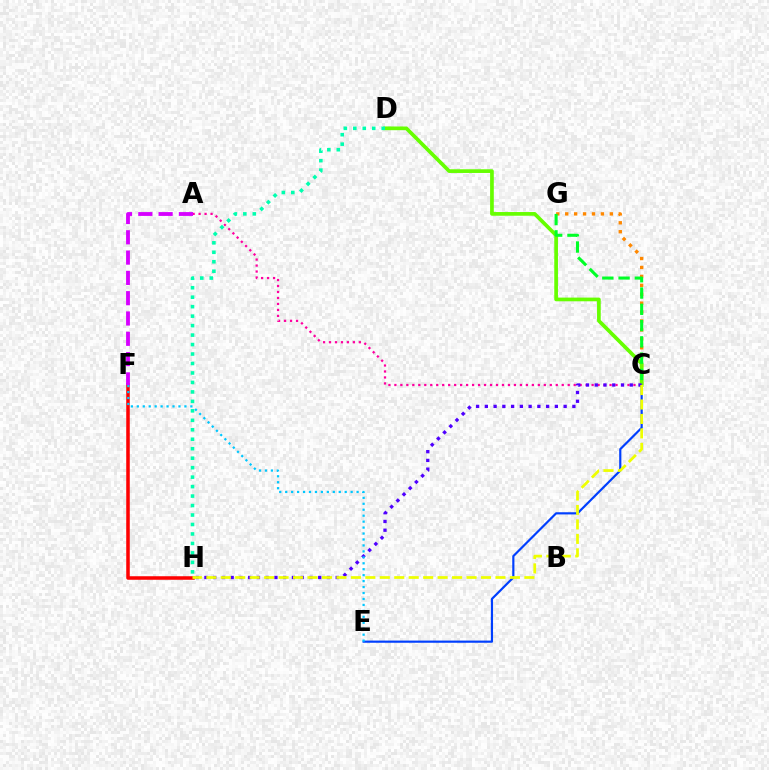{('A', 'C'): [{'color': '#ff00a0', 'line_style': 'dotted', 'thickness': 1.62}], ('C', 'E'): [{'color': '#003fff', 'line_style': 'solid', 'thickness': 1.57}], ('C', 'G'): [{'color': '#ff8800', 'line_style': 'dotted', 'thickness': 2.42}, {'color': '#00ff27', 'line_style': 'dashed', 'thickness': 2.21}], ('C', 'D'): [{'color': '#66ff00', 'line_style': 'solid', 'thickness': 2.66}], ('D', 'H'): [{'color': '#00ffaf', 'line_style': 'dotted', 'thickness': 2.57}], ('F', 'H'): [{'color': '#ff0000', 'line_style': 'solid', 'thickness': 2.54}], ('C', 'H'): [{'color': '#4f00ff', 'line_style': 'dotted', 'thickness': 2.38}, {'color': '#eeff00', 'line_style': 'dashed', 'thickness': 1.96}], ('A', 'F'): [{'color': '#d600ff', 'line_style': 'dashed', 'thickness': 2.76}], ('E', 'F'): [{'color': '#00c7ff', 'line_style': 'dotted', 'thickness': 1.62}]}